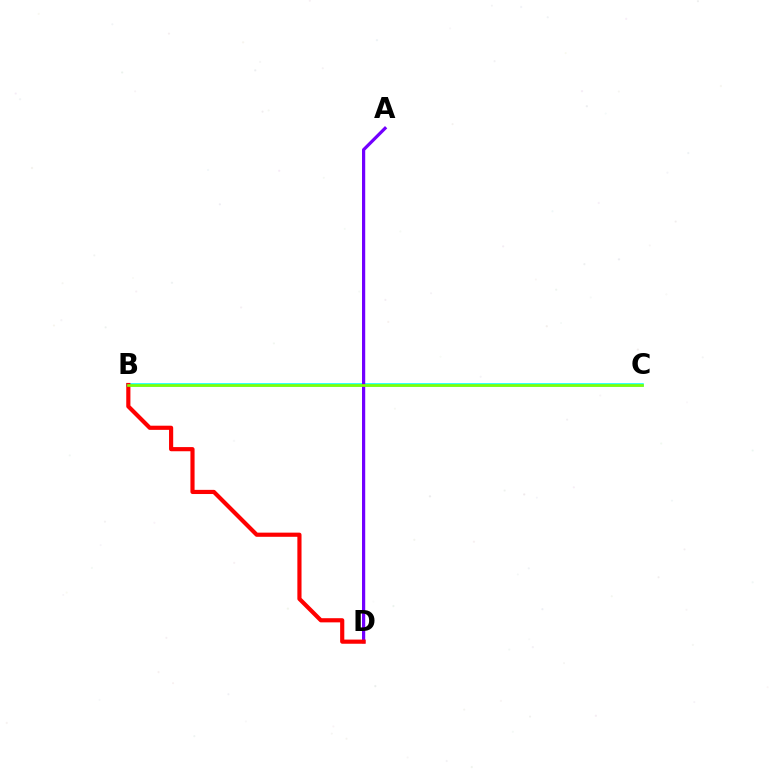{('B', 'C'): [{'color': '#00fff6', 'line_style': 'solid', 'thickness': 2.56}, {'color': '#84ff00', 'line_style': 'solid', 'thickness': 1.9}], ('A', 'D'): [{'color': '#7200ff', 'line_style': 'solid', 'thickness': 2.31}], ('B', 'D'): [{'color': '#ff0000', 'line_style': 'solid', 'thickness': 3.0}]}